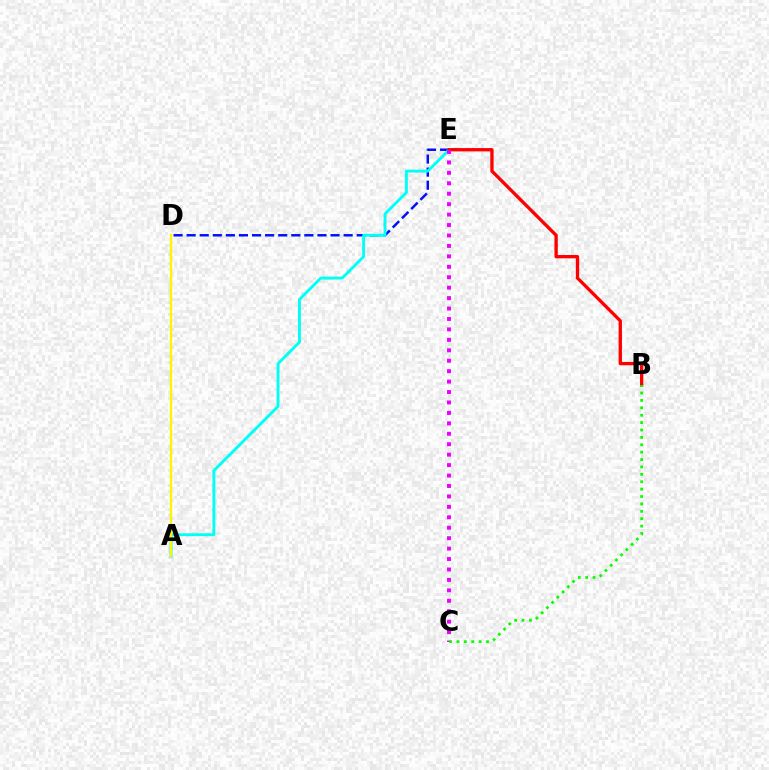{('D', 'E'): [{'color': '#0010ff', 'line_style': 'dashed', 'thickness': 1.78}], ('A', 'E'): [{'color': '#00fff6', 'line_style': 'solid', 'thickness': 2.09}], ('B', 'E'): [{'color': '#ff0000', 'line_style': 'solid', 'thickness': 2.39}], ('C', 'E'): [{'color': '#ee00ff', 'line_style': 'dotted', 'thickness': 2.84}], ('B', 'C'): [{'color': '#08ff00', 'line_style': 'dotted', 'thickness': 2.01}], ('A', 'D'): [{'color': '#fcf500', 'line_style': 'solid', 'thickness': 1.72}]}